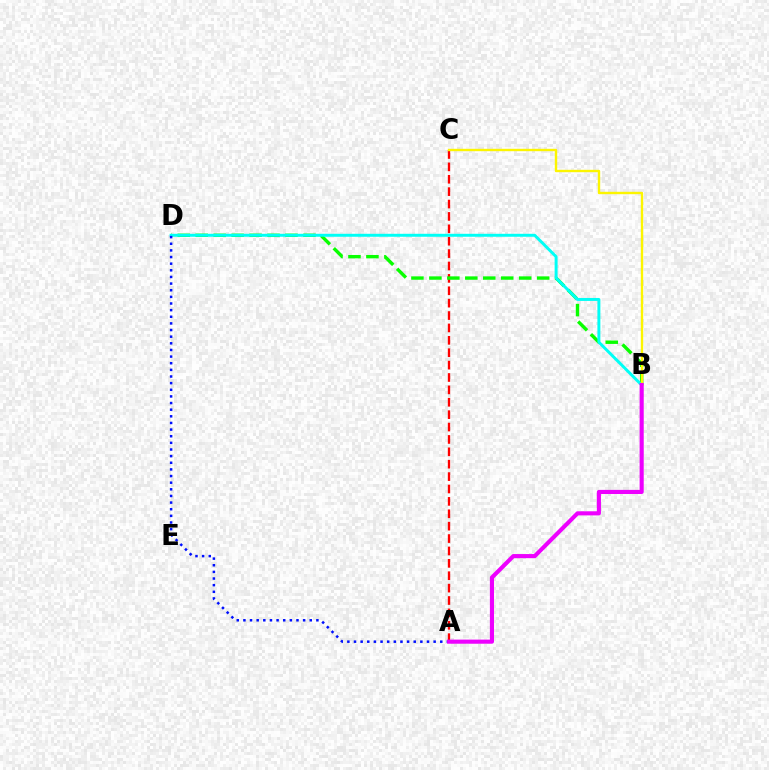{('A', 'C'): [{'color': '#ff0000', 'line_style': 'dashed', 'thickness': 1.68}], ('B', 'D'): [{'color': '#08ff00', 'line_style': 'dashed', 'thickness': 2.44}, {'color': '#00fff6', 'line_style': 'solid', 'thickness': 2.13}], ('B', 'C'): [{'color': '#fcf500', 'line_style': 'solid', 'thickness': 1.72}], ('A', 'D'): [{'color': '#0010ff', 'line_style': 'dotted', 'thickness': 1.8}], ('A', 'B'): [{'color': '#ee00ff', 'line_style': 'solid', 'thickness': 2.96}]}